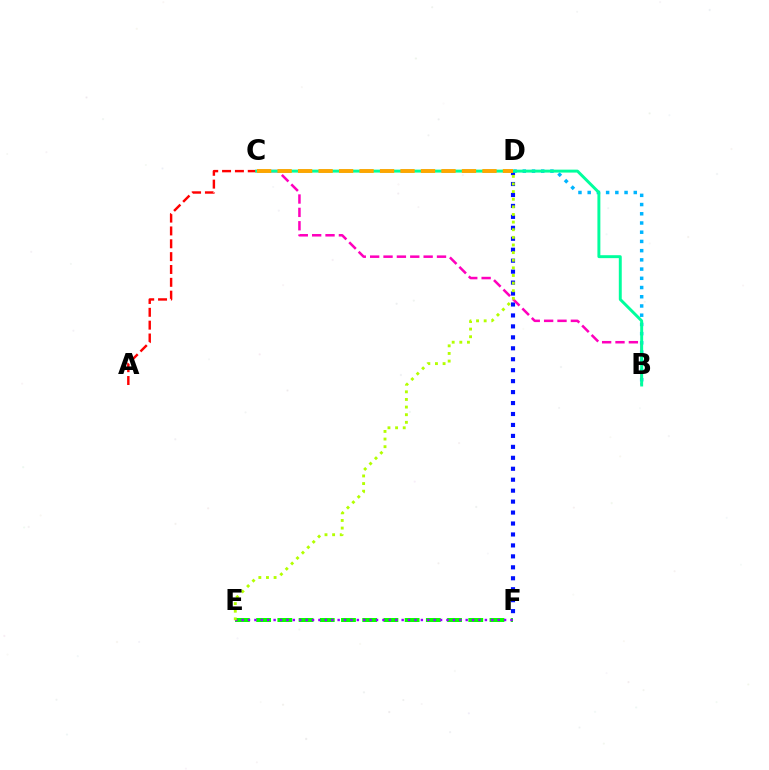{('D', 'F'): [{'color': '#0010ff', 'line_style': 'dotted', 'thickness': 2.98}], ('E', 'F'): [{'color': '#08ff00', 'line_style': 'dashed', 'thickness': 2.88}, {'color': '#9b00ff', 'line_style': 'dotted', 'thickness': 1.74}], ('B', 'D'): [{'color': '#00b5ff', 'line_style': 'dotted', 'thickness': 2.5}], ('A', 'C'): [{'color': '#ff0000', 'line_style': 'dashed', 'thickness': 1.74}], ('B', 'C'): [{'color': '#ff00bd', 'line_style': 'dashed', 'thickness': 1.82}, {'color': '#00ff9d', 'line_style': 'solid', 'thickness': 2.12}], ('D', 'E'): [{'color': '#b3ff00', 'line_style': 'dotted', 'thickness': 2.07}], ('C', 'D'): [{'color': '#ffa500', 'line_style': 'dashed', 'thickness': 2.78}]}